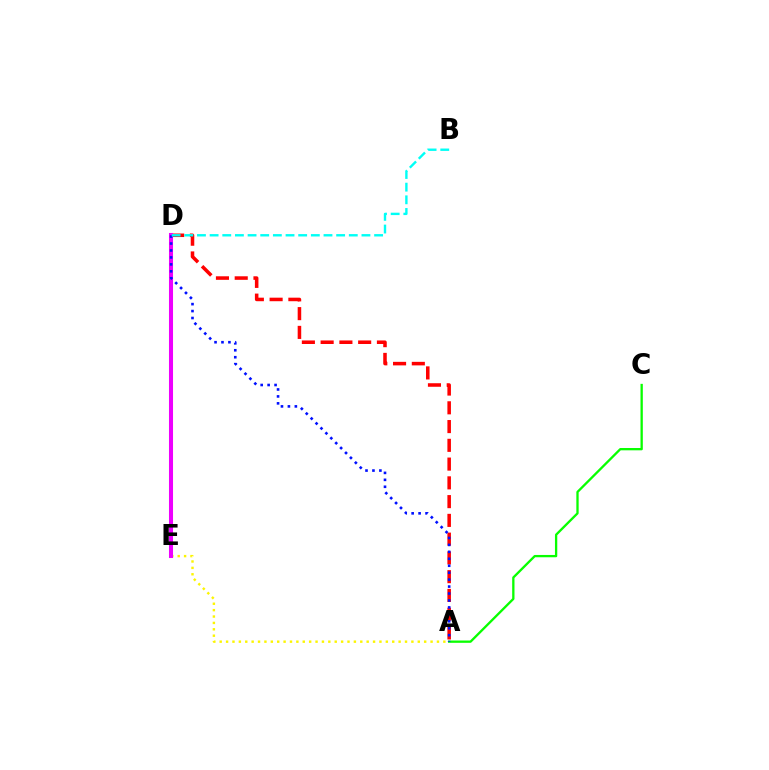{('A', 'E'): [{'color': '#fcf500', 'line_style': 'dotted', 'thickness': 1.74}], ('A', 'D'): [{'color': '#ff0000', 'line_style': 'dashed', 'thickness': 2.55}, {'color': '#0010ff', 'line_style': 'dotted', 'thickness': 1.89}], ('A', 'C'): [{'color': '#08ff00', 'line_style': 'solid', 'thickness': 1.66}], ('D', 'E'): [{'color': '#ee00ff', 'line_style': 'solid', 'thickness': 2.91}], ('B', 'D'): [{'color': '#00fff6', 'line_style': 'dashed', 'thickness': 1.72}]}